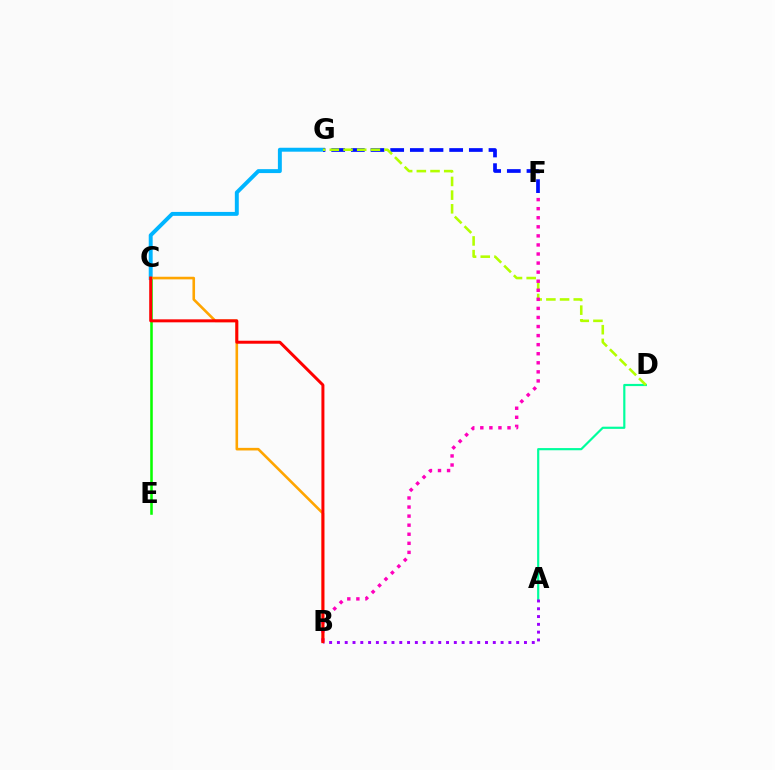{('C', 'E'): [{'color': '#08ff00', 'line_style': 'solid', 'thickness': 1.84}], ('C', 'G'): [{'color': '#00b5ff', 'line_style': 'solid', 'thickness': 2.83}], ('F', 'G'): [{'color': '#0010ff', 'line_style': 'dashed', 'thickness': 2.67}], ('A', 'D'): [{'color': '#00ff9d', 'line_style': 'solid', 'thickness': 1.57}], ('B', 'C'): [{'color': '#ffa500', 'line_style': 'solid', 'thickness': 1.88}, {'color': '#ff0000', 'line_style': 'solid', 'thickness': 2.15}], ('D', 'G'): [{'color': '#b3ff00', 'line_style': 'dashed', 'thickness': 1.86}], ('A', 'B'): [{'color': '#9b00ff', 'line_style': 'dotted', 'thickness': 2.12}], ('B', 'F'): [{'color': '#ff00bd', 'line_style': 'dotted', 'thickness': 2.46}]}